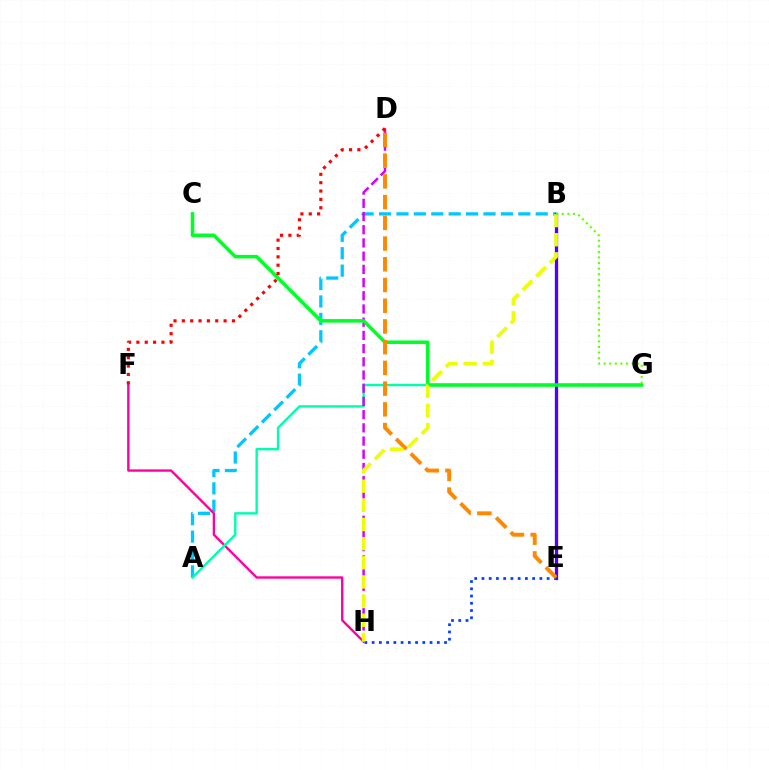{('A', 'B'): [{'color': '#00c7ff', 'line_style': 'dashed', 'thickness': 2.36}], ('F', 'H'): [{'color': '#ff00a0', 'line_style': 'solid', 'thickness': 1.7}], ('A', 'G'): [{'color': '#00ffaf', 'line_style': 'solid', 'thickness': 1.73}], ('B', 'E'): [{'color': '#4f00ff', 'line_style': 'solid', 'thickness': 2.37}], ('D', 'H'): [{'color': '#d600ff', 'line_style': 'dashed', 'thickness': 1.79}], ('E', 'H'): [{'color': '#003fff', 'line_style': 'dotted', 'thickness': 1.97}], ('C', 'G'): [{'color': '#00ff27', 'line_style': 'solid', 'thickness': 2.54}], ('D', 'E'): [{'color': '#ff8800', 'line_style': 'dashed', 'thickness': 2.82}], ('B', 'H'): [{'color': '#eeff00', 'line_style': 'dashed', 'thickness': 2.6}], ('D', 'F'): [{'color': '#ff0000', 'line_style': 'dotted', 'thickness': 2.27}], ('B', 'G'): [{'color': '#66ff00', 'line_style': 'dotted', 'thickness': 1.52}]}